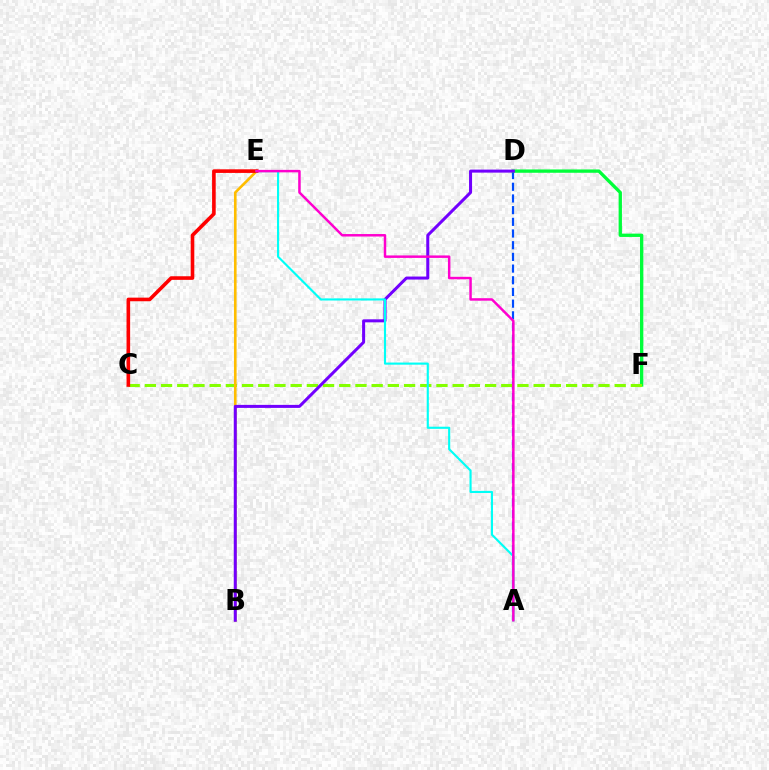{('A', 'D'): [{'color': '#004bff', 'line_style': 'dashed', 'thickness': 1.59}], ('D', 'F'): [{'color': '#00ff39', 'line_style': 'solid', 'thickness': 2.39}], ('C', 'F'): [{'color': '#84ff00', 'line_style': 'dashed', 'thickness': 2.2}], ('B', 'E'): [{'color': '#ffbd00', 'line_style': 'solid', 'thickness': 1.9}], ('B', 'D'): [{'color': '#7200ff', 'line_style': 'solid', 'thickness': 2.18}], ('C', 'E'): [{'color': '#ff0000', 'line_style': 'solid', 'thickness': 2.6}], ('A', 'E'): [{'color': '#00fff6', 'line_style': 'solid', 'thickness': 1.54}, {'color': '#ff00cf', 'line_style': 'solid', 'thickness': 1.78}]}